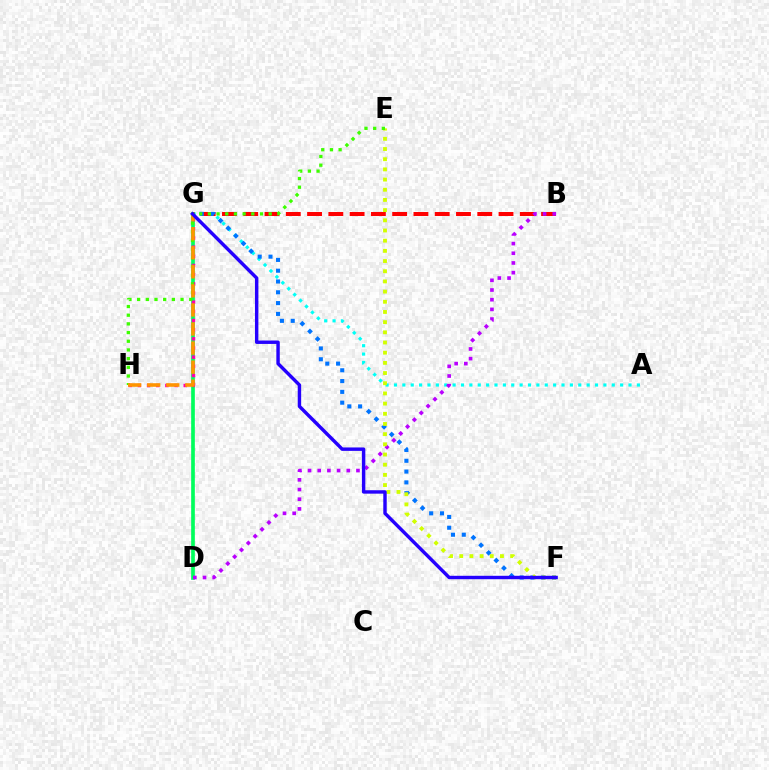{('A', 'G'): [{'color': '#00fff6', 'line_style': 'dotted', 'thickness': 2.28}], ('D', 'G'): [{'color': '#00ff5c', 'line_style': 'solid', 'thickness': 2.64}], ('B', 'G'): [{'color': '#ff0000', 'line_style': 'dashed', 'thickness': 2.89}], ('G', 'H'): [{'color': '#ff00ac', 'line_style': 'dotted', 'thickness': 2.49}, {'color': '#ff9400', 'line_style': 'dashed', 'thickness': 2.59}], ('B', 'D'): [{'color': '#b900ff', 'line_style': 'dotted', 'thickness': 2.63}], ('F', 'G'): [{'color': '#0074ff', 'line_style': 'dotted', 'thickness': 2.93}, {'color': '#2500ff', 'line_style': 'solid', 'thickness': 2.47}], ('E', 'F'): [{'color': '#d1ff00', 'line_style': 'dotted', 'thickness': 2.77}], ('E', 'H'): [{'color': '#3dff00', 'line_style': 'dotted', 'thickness': 2.36}]}